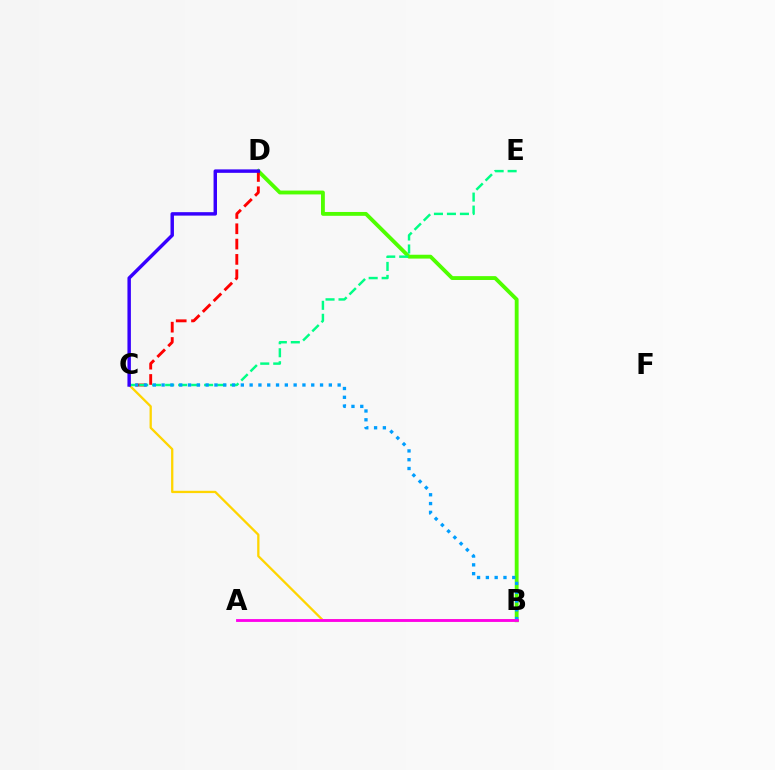{('B', 'D'): [{'color': '#4fff00', 'line_style': 'solid', 'thickness': 2.77}], ('C', 'D'): [{'color': '#ff0000', 'line_style': 'dashed', 'thickness': 2.08}, {'color': '#3700ff', 'line_style': 'solid', 'thickness': 2.48}], ('B', 'C'): [{'color': '#ffd500', 'line_style': 'solid', 'thickness': 1.65}, {'color': '#009eff', 'line_style': 'dotted', 'thickness': 2.39}], ('C', 'E'): [{'color': '#00ff86', 'line_style': 'dashed', 'thickness': 1.76}], ('A', 'B'): [{'color': '#ff00ed', 'line_style': 'solid', 'thickness': 2.04}]}